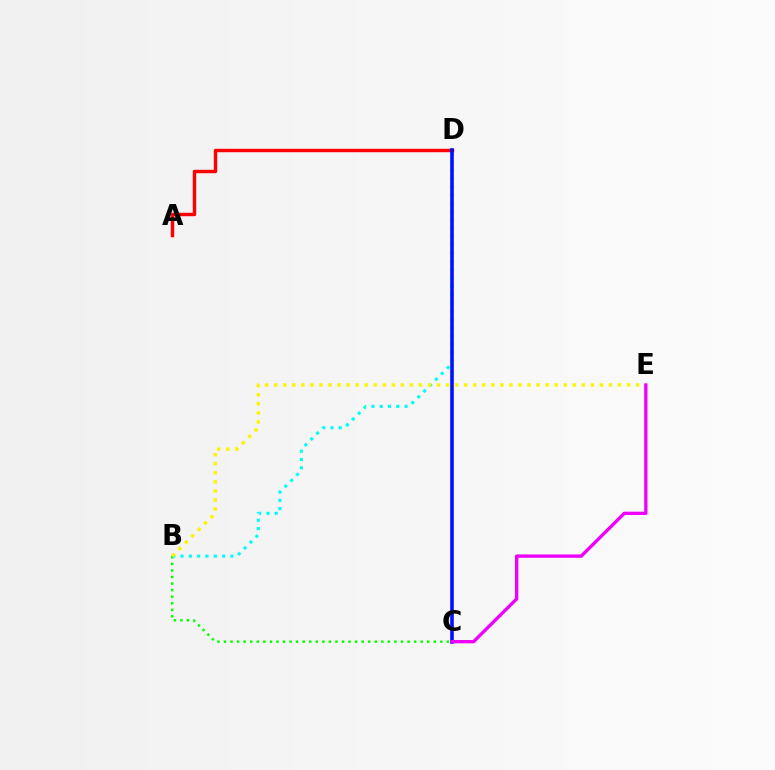{('B', 'C'): [{'color': '#08ff00', 'line_style': 'dotted', 'thickness': 1.78}], ('B', 'D'): [{'color': '#00fff6', 'line_style': 'dotted', 'thickness': 2.25}], ('B', 'E'): [{'color': '#fcf500', 'line_style': 'dotted', 'thickness': 2.46}], ('A', 'D'): [{'color': '#ff0000', 'line_style': 'solid', 'thickness': 2.46}], ('C', 'D'): [{'color': '#0010ff', 'line_style': 'solid', 'thickness': 2.58}], ('C', 'E'): [{'color': '#ee00ff', 'line_style': 'solid', 'thickness': 2.41}]}